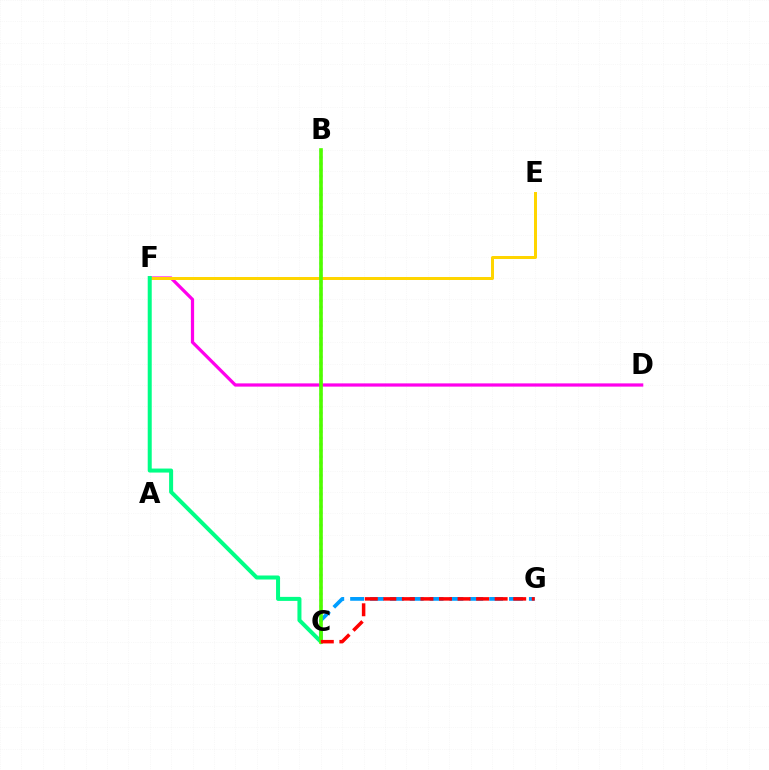{('D', 'F'): [{'color': '#ff00ed', 'line_style': 'solid', 'thickness': 2.33}], ('E', 'F'): [{'color': '#ffd500', 'line_style': 'solid', 'thickness': 2.16}], ('C', 'F'): [{'color': '#00ff86', 'line_style': 'solid', 'thickness': 2.89}], ('B', 'C'): [{'color': '#3700ff', 'line_style': 'dotted', 'thickness': 1.69}, {'color': '#4fff00', 'line_style': 'solid', 'thickness': 2.62}], ('C', 'G'): [{'color': '#009eff', 'line_style': 'dashed', 'thickness': 2.7}, {'color': '#ff0000', 'line_style': 'dashed', 'thickness': 2.52}]}